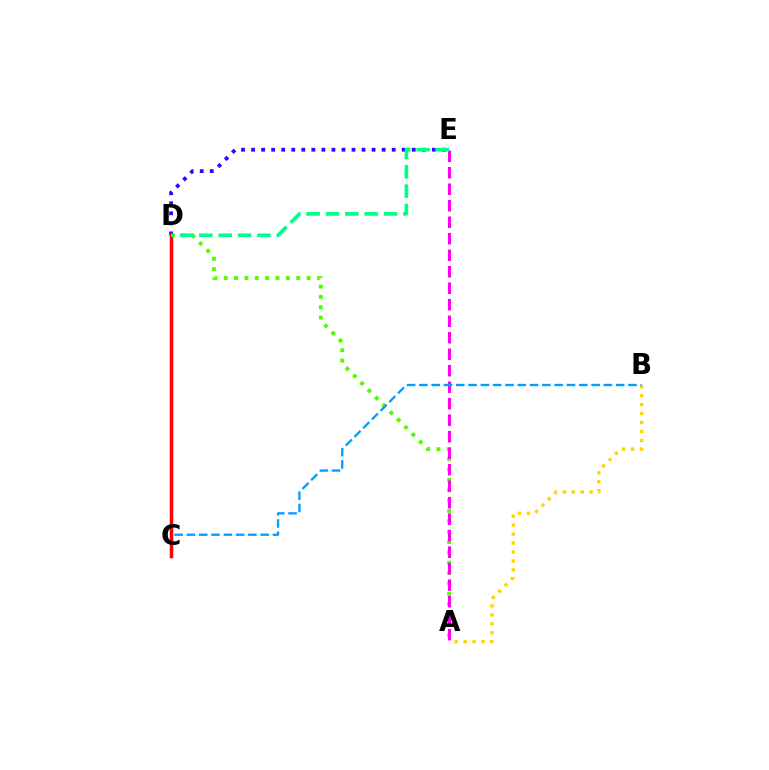{('A', 'D'): [{'color': '#4fff00', 'line_style': 'dotted', 'thickness': 2.82}], ('A', 'E'): [{'color': '#ff00ed', 'line_style': 'dashed', 'thickness': 2.24}], ('A', 'B'): [{'color': '#ffd500', 'line_style': 'dotted', 'thickness': 2.43}], ('D', 'E'): [{'color': '#3700ff', 'line_style': 'dotted', 'thickness': 2.73}, {'color': '#00ff86', 'line_style': 'dashed', 'thickness': 2.63}], ('B', 'C'): [{'color': '#009eff', 'line_style': 'dashed', 'thickness': 1.67}], ('C', 'D'): [{'color': '#ff0000', 'line_style': 'solid', 'thickness': 2.52}]}